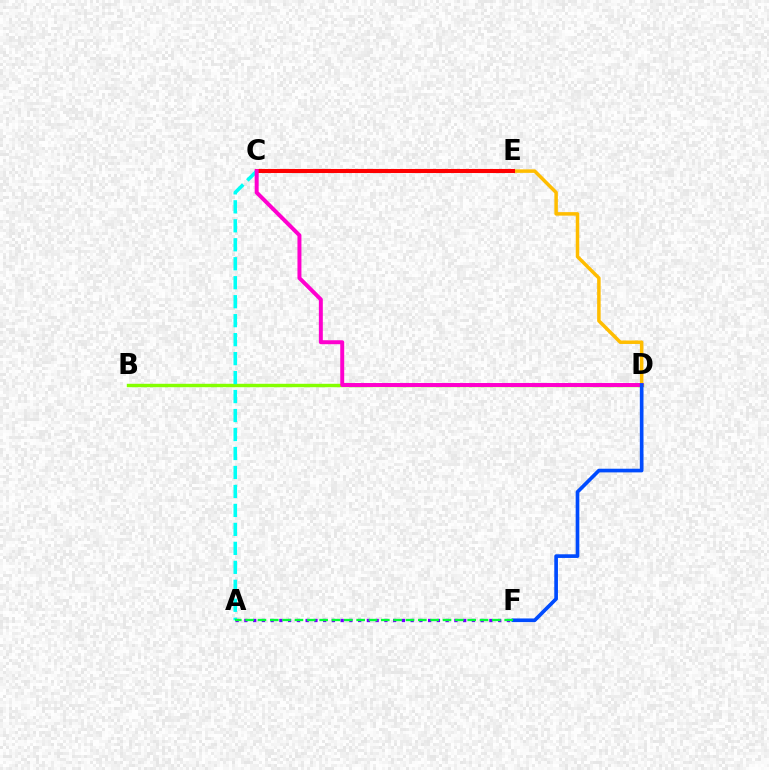{('A', 'F'): [{'color': '#7200ff', 'line_style': 'dotted', 'thickness': 2.38}, {'color': '#00ff39', 'line_style': 'dashed', 'thickness': 1.68}], ('D', 'E'): [{'color': '#ffbd00', 'line_style': 'solid', 'thickness': 2.52}], ('C', 'E'): [{'color': '#ff0000', 'line_style': 'solid', 'thickness': 2.92}], ('B', 'D'): [{'color': '#84ff00', 'line_style': 'solid', 'thickness': 2.46}], ('A', 'C'): [{'color': '#00fff6', 'line_style': 'dashed', 'thickness': 2.58}], ('C', 'D'): [{'color': '#ff00cf', 'line_style': 'solid', 'thickness': 2.85}], ('D', 'F'): [{'color': '#004bff', 'line_style': 'solid', 'thickness': 2.64}]}